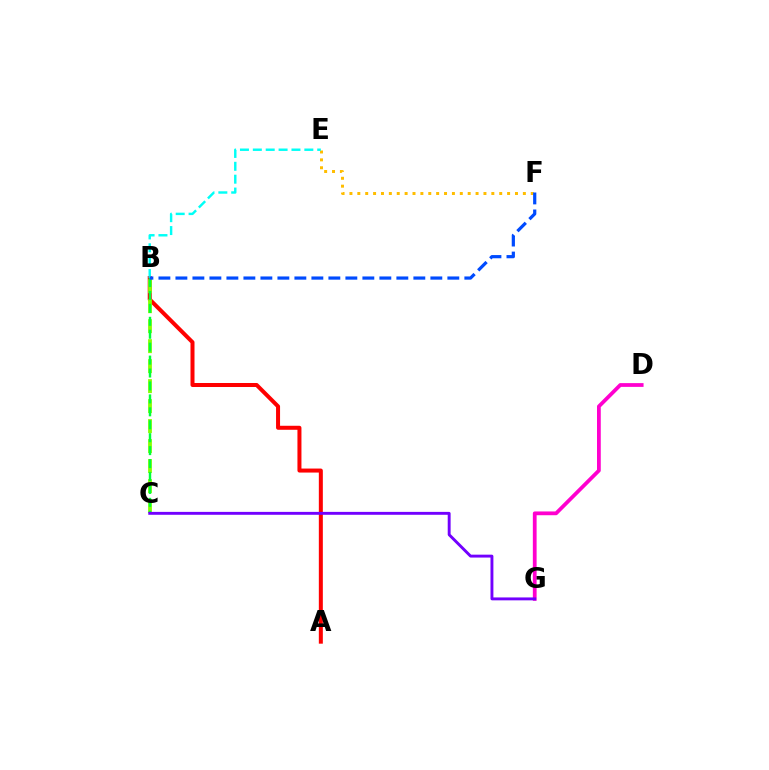{('A', 'B'): [{'color': '#ff0000', 'line_style': 'solid', 'thickness': 2.88}], ('E', 'F'): [{'color': '#ffbd00', 'line_style': 'dotted', 'thickness': 2.14}], ('B', 'C'): [{'color': '#84ff00', 'line_style': 'dashed', 'thickness': 2.71}, {'color': '#00ff39', 'line_style': 'dashed', 'thickness': 1.76}], ('B', 'E'): [{'color': '#00fff6', 'line_style': 'dashed', 'thickness': 1.75}], ('D', 'G'): [{'color': '#ff00cf', 'line_style': 'solid', 'thickness': 2.71}], ('B', 'F'): [{'color': '#004bff', 'line_style': 'dashed', 'thickness': 2.31}], ('C', 'G'): [{'color': '#7200ff', 'line_style': 'solid', 'thickness': 2.09}]}